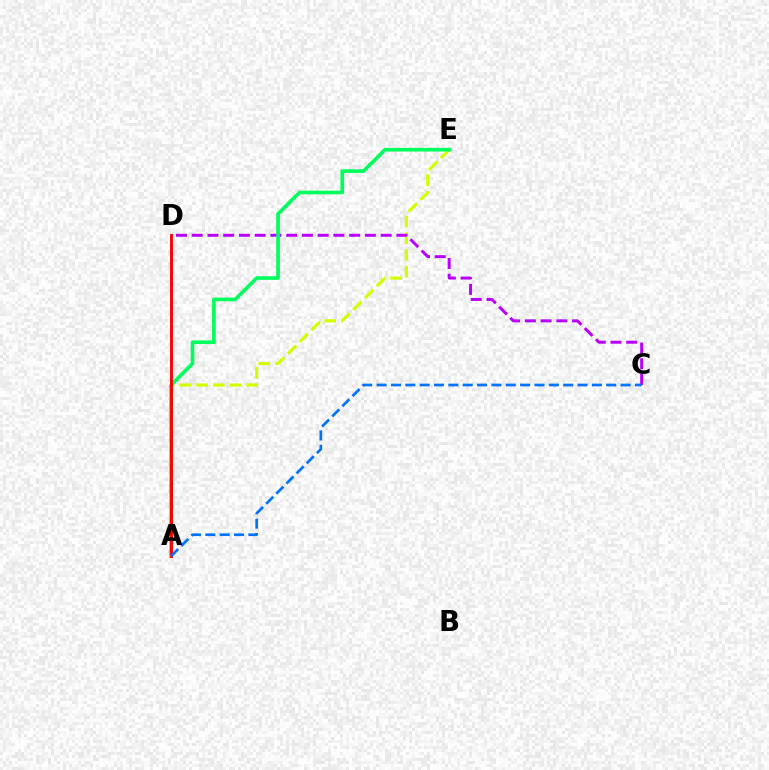{('A', 'E'): [{'color': '#d1ff00', 'line_style': 'dashed', 'thickness': 2.27}, {'color': '#00ff5c', 'line_style': 'solid', 'thickness': 2.63}], ('C', 'D'): [{'color': '#b900ff', 'line_style': 'dashed', 'thickness': 2.14}], ('A', 'D'): [{'color': '#ff0000', 'line_style': 'solid', 'thickness': 2.09}], ('A', 'C'): [{'color': '#0074ff', 'line_style': 'dashed', 'thickness': 1.95}]}